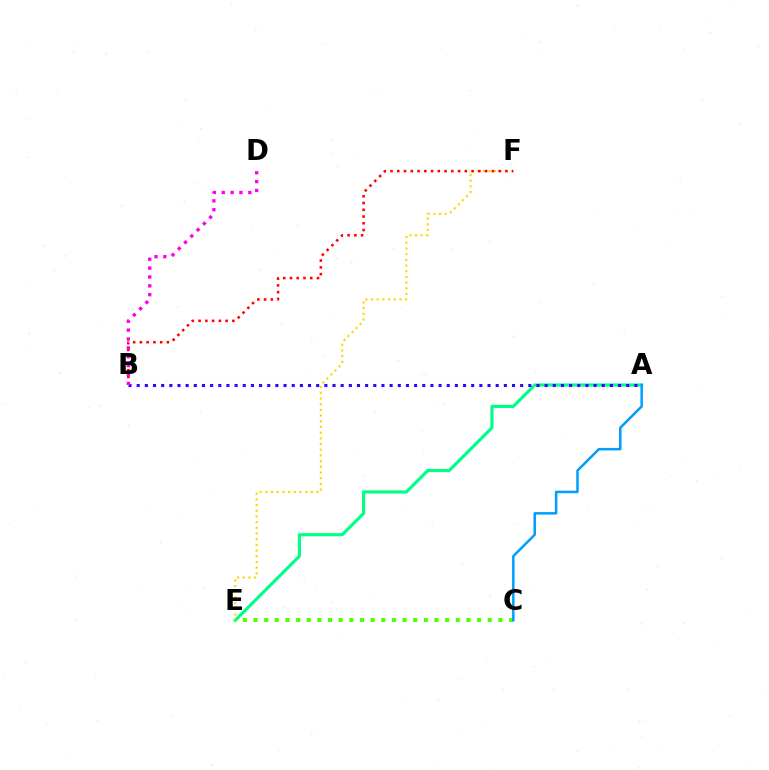{('E', 'F'): [{'color': '#ffd500', 'line_style': 'dotted', 'thickness': 1.55}], ('A', 'E'): [{'color': '#00ff86', 'line_style': 'solid', 'thickness': 2.27}], ('B', 'F'): [{'color': '#ff0000', 'line_style': 'dotted', 'thickness': 1.84}], ('C', 'E'): [{'color': '#4fff00', 'line_style': 'dotted', 'thickness': 2.89}], ('A', 'C'): [{'color': '#009eff', 'line_style': 'solid', 'thickness': 1.81}], ('A', 'B'): [{'color': '#3700ff', 'line_style': 'dotted', 'thickness': 2.22}], ('B', 'D'): [{'color': '#ff00ed', 'line_style': 'dotted', 'thickness': 2.41}]}